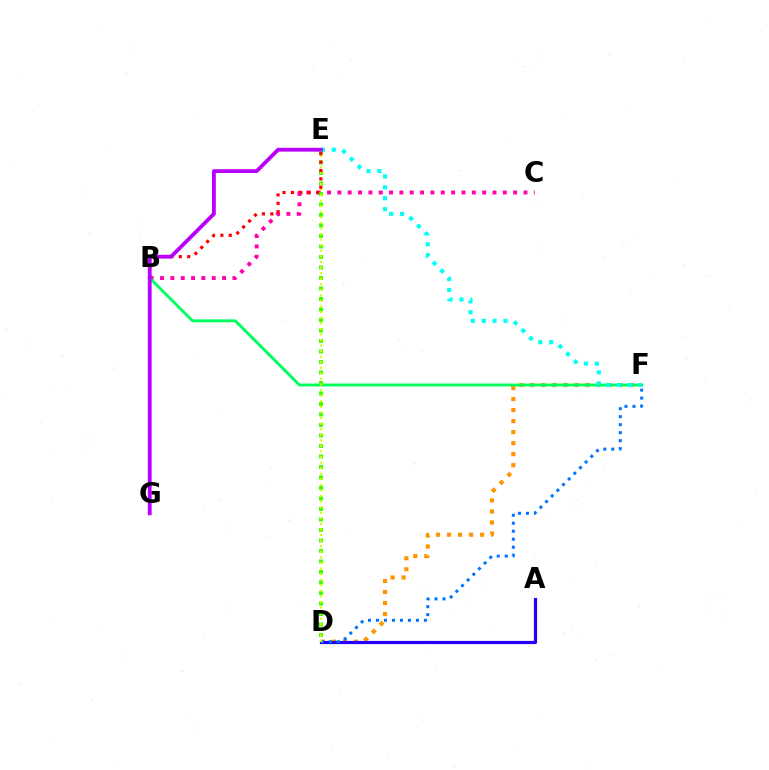{('B', 'C'): [{'color': '#ff00ac', 'line_style': 'dotted', 'thickness': 2.81}], ('D', 'F'): [{'color': '#ff9400', 'line_style': 'dotted', 'thickness': 3.0}, {'color': '#0074ff', 'line_style': 'dotted', 'thickness': 2.17}], ('A', 'D'): [{'color': '#2500ff', 'line_style': 'solid', 'thickness': 2.3}], ('B', 'F'): [{'color': '#00ff5c', 'line_style': 'solid', 'thickness': 2.09}], ('E', 'F'): [{'color': '#00fff6', 'line_style': 'dotted', 'thickness': 2.96}], ('D', 'E'): [{'color': '#3dff00', 'line_style': 'dotted', 'thickness': 2.85}, {'color': '#d1ff00', 'line_style': 'dotted', 'thickness': 1.51}], ('B', 'E'): [{'color': '#ff0000', 'line_style': 'dotted', 'thickness': 2.28}], ('E', 'G'): [{'color': '#b900ff', 'line_style': 'solid', 'thickness': 2.74}]}